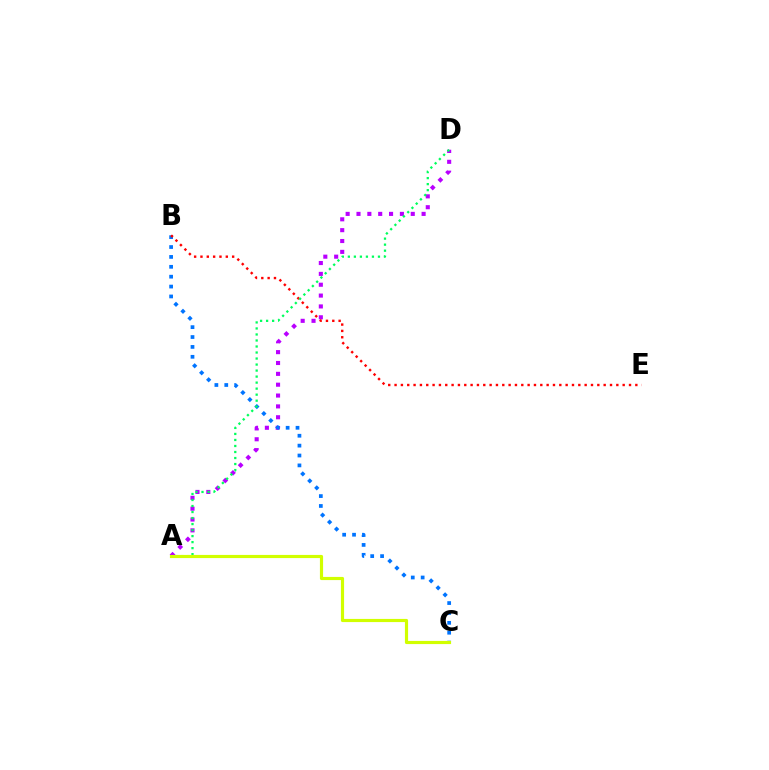{('A', 'D'): [{'color': '#b900ff', 'line_style': 'dotted', 'thickness': 2.95}, {'color': '#00ff5c', 'line_style': 'dotted', 'thickness': 1.64}], ('B', 'C'): [{'color': '#0074ff', 'line_style': 'dotted', 'thickness': 2.69}], ('B', 'E'): [{'color': '#ff0000', 'line_style': 'dotted', 'thickness': 1.72}], ('A', 'C'): [{'color': '#d1ff00', 'line_style': 'solid', 'thickness': 2.28}]}